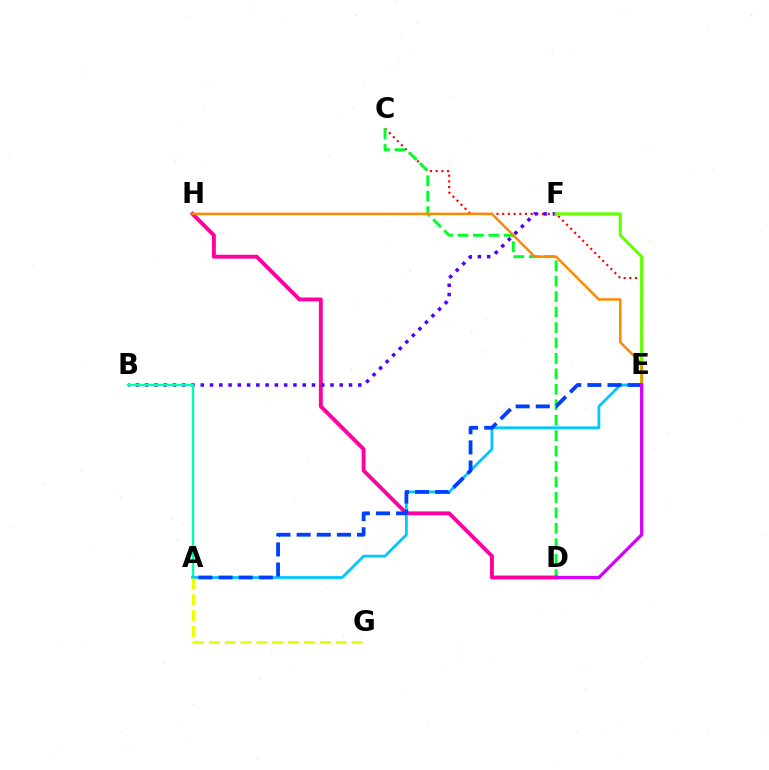{('C', 'E'): [{'color': '#ff0000', 'line_style': 'dotted', 'thickness': 1.55}], ('C', 'D'): [{'color': '#00ff27', 'line_style': 'dashed', 'thickness': 2.1}], ('D', 'H'): [{'color': '#ff00a0', 'line_style': 'solid', 'thickness': 2.8}], ('B', 'F'): [{'color': '#4f00ff', 'line_style': 'dotted', 'thickness': 2.52}], ('E', 'F'): [{'color': '#66ff00', 'line_style': 'solid', 'thickness': 2.26}], ('A', 'B'): [{'color': '#00ffaf', 'line_style': 'solid', 'thickness': 1.76}], ('A', 'E'): [{'color': '#00c7ff', 'line_style': 'solid', 'thickness': 1.99}, {'color': '#003fff', 'line_style': 'dashed', 'thickness': 2.74}], ('E', 'H'): [{'color': '#ff8800', 'line_style': 'solid', 'thickness': 1.79}], ('A', 'G'): [{'color': '#eeff00', 'line_style': 'dashed', 'thickness': 2.15}], ('D', 'E'): [{'color': '#d600ff', 'line_style': 'solid', 'thickness': 2.35}]}